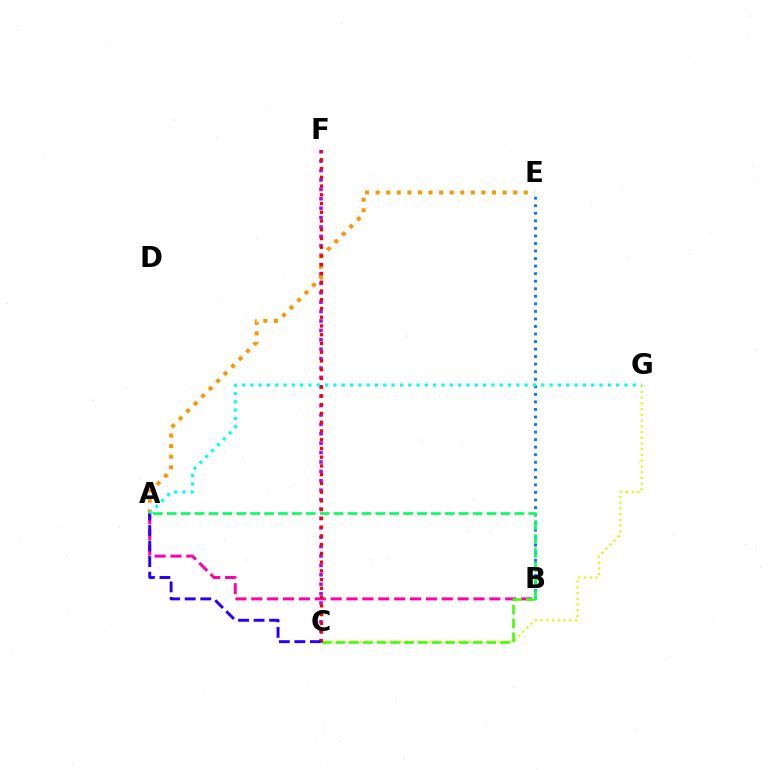{('B', 'E'): [{'color': '#0074ff', 'line_style': 'dotted', 'thickness': 2.05}], ('A', 'B'): [{'color': '#ff00ac', 'line_style': 'dashed', 'thickness': 2.16}, {'color': '#00ff5c', 'line_style': 'dashed', 'thickness': 1.89}], ('C', 'G'): [{'color': '#d1ff00', 'line_style': 'dotted', 'thickness': 1.56}], ('B', 'C'): [{'color': '#3dff00', 'line_style': 'dashed', 'thickness': 1.87}], ('C', 'F'): [{'color': '#b900ff', 'line_style': 'dotted', 'thickness': 2.55}, {'color': '#ff0000', 'line_style': 'dotted', 'thickness': 2.38}], ('A', 'E'): [{'color': '#ff9400', 'line_style': 'dotted', 'thickness': 2.88}], ('A', 'C'): [{'color': '#2500ff', 'line_style': 'dashed', 'thickness': 2.11}], ('A', 'G'): [{'color': '#00fff6', 'line_style': 'dotted', 'thickness': 2.26}]}